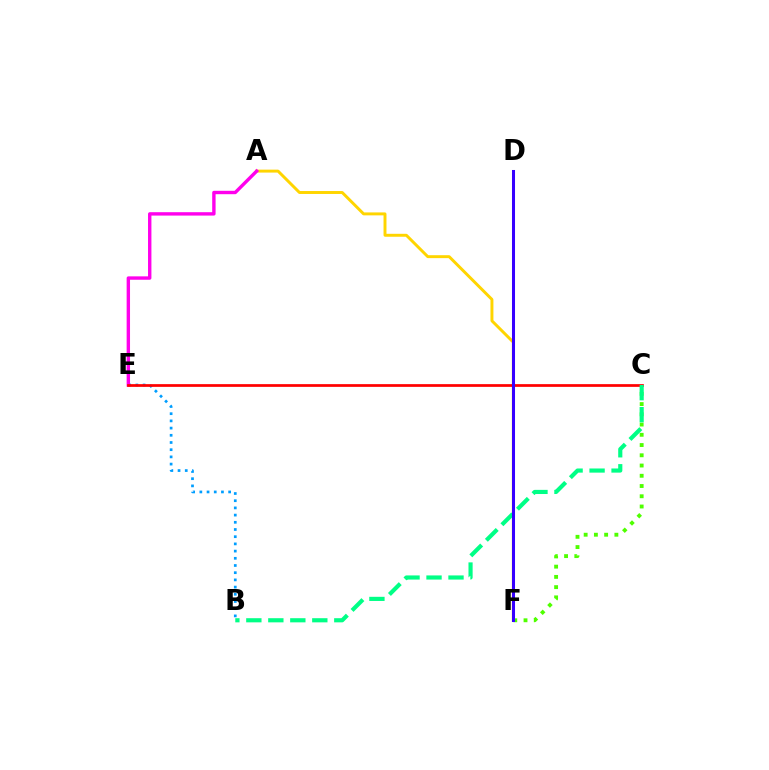{('B', 'E'): [{'color': '#009eff', 'line_style': 'dotted', 'thickness': 1.96}], ('A', 'F'): [{'color': '#ffd500', 'line_style': 'solid', 'thickness': 2.12}], ('C', 'F'): [{'color': '#4fff00', 'line_style': 'dotted', 'thickness': 2.78}], ('A', 'E'): [{'color': '#ff00ed', 'line_style': 'solid', 'thickness': 2.44}], ('C', 'E'): [{'color': '#ff0000', 'line_style': 'solid', 'thickness': 1.96}], ('B', 'C'): [{'color': '#00ff86', 'line_style': 'dashed', 'thickness': 2.99}], ('D', 'F'): [{'color': '#3700ff', 'line_style': 'solid', 'thickness': 2.18}]}